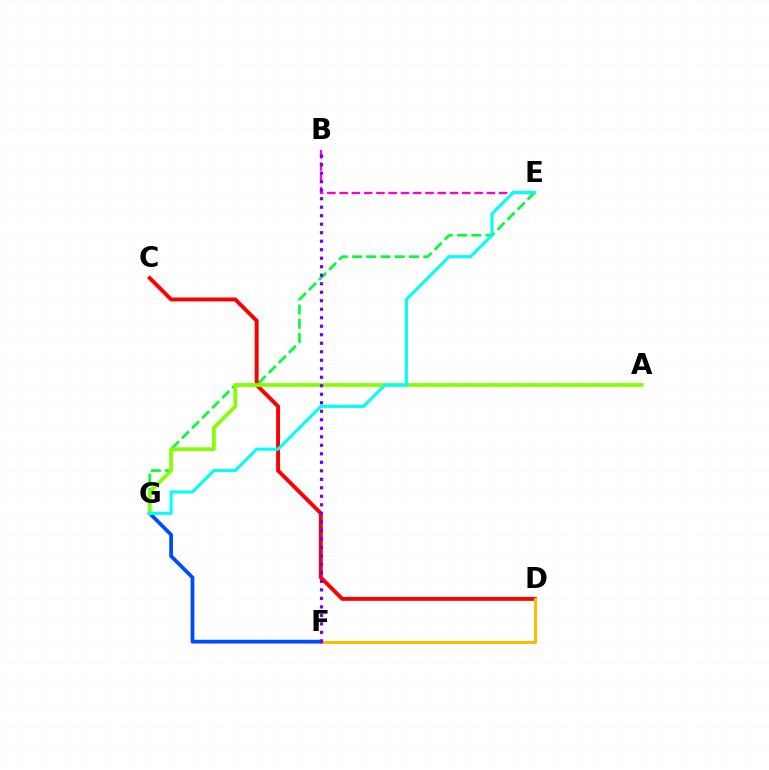{('B', 'E'): [{'color': '#ff00cf', 'line_style': 'dashed', 'thickness': 1.67}], ('E', 'G'): [{'color': '#00ff39', 'line_style': 'dashed', 'thickness': 1.93}, {'color': '#00fff6', 'line_style': 'solid', 'thickness': 2.22}], ('C', 'D'): [{'color': '#ff0000', 'line_style': 'solid', 'thickness': 2.82}], ('D', 'F'): [{'color': '#ffbd00', 'line_style': 'solid', 'thickness': 2.16}], ('F', 'G'): [{'color': '#004bff', 'line_style': 'solid', 'thickness': 2.7}], ('A', 'G'): [{'color': '#84ff00', 'line_style': 'solid', 'thickness': 2.68}], ('B', 'F'): [{'color': '#7200ff', 'line_style': 'dotted', 'thickness': 2.31}]}